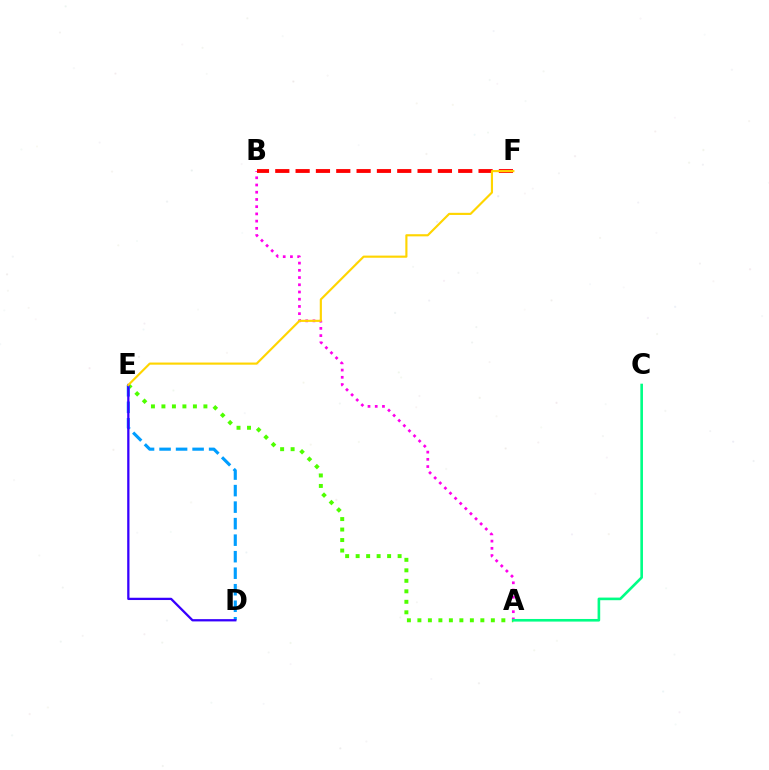{('A', 'E'): [{'color': '#4fff00', 'line_style': 'dotted', 'thickness': 2.85}], ('D', 'E'): [{'color': '#009eff', 'line_style': 'dashed', 'thickness': 2.24}, {'color': '#3700ff', 'line_style': 'solid', 'thickness': 1.64}], ('A', 'B'): [{'color': '#ff00ed', 'line_style': 'dotted', 'thickness': 1.96}], ('A', 'C'): [{'color': '#00ff86', 'line_style': 'solid', 'thickness': 1.89}], ('B', 'F'): [{'color': '#ff0000', 'line_style': 'dashed', 'thickness': 2.76}], ('E', 'F'): [{'color': '#ffd500', 'line_style': 'solid', 'thickness': 1.55}]}